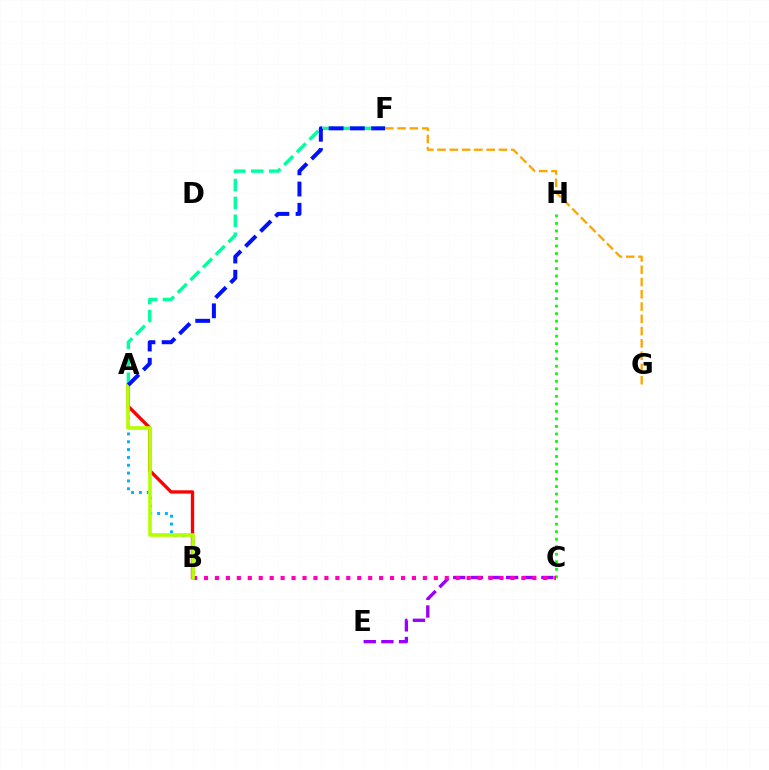{('F', 'G'): [{'color': '#ffa500', 'line_style': 'dashed', 'thickness': 1.67}], ('A', 'F'): [{'color': '#00ff9d', 'line_style': 'dashed', 'thickness': 2.43}, {'color': '#0010ff', 'line_style': 'dashed', 'thickness': 2.88}], ('A', 'B'): [{'color': '#00b5ff', 'line_style': 'dotted', 'thickness': 2.13}, {'color': '#ff0000', 'line_style': 'solid', 'thickness': 2.4}, {'color': '#b3ff00', 'line_style': 'solid', 'thickness': 2.61}], ('C', 'H'): [{'color': '#08ff00', 'line_style': 'dotted', 'thickness': 2.04}], ('C', 'E'): [{'color': '#9b00ff', 'line_style': 'dashed', 'thickness': 2.4}], ('B', 'C'): [{'color': '#ff00bd', 'line_style': 'dotted', 'thickness': 2.97}]}